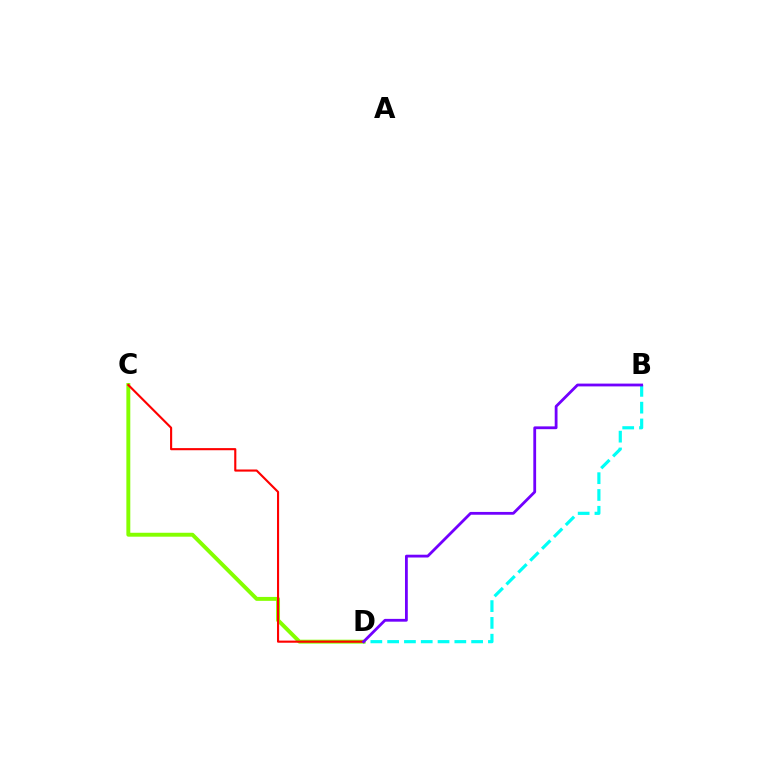{('B', 'D'): [{'color': '#00fff6', 'line_style': 'dashed', 'thickness': 2.28}, {'color': '#7200ff', 'line_style': 'solid', 'thickness': 2.01}], ('C', 'D'): [{'color': '#84ff00', 'line_style': 'solid', 'thickness': 2.82}, {'color': '#ff0000', 'line_style': 'solid', 'thickness': 1.53}]}